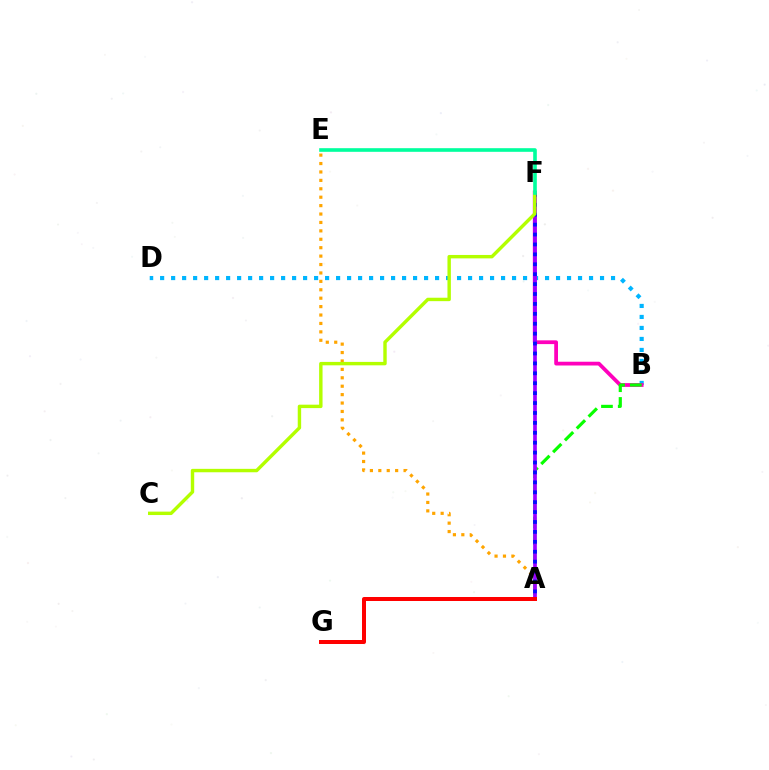{('B', 'D'): [{'color': '#00b5ff', 'line_style': 'dotted', 'thickness': 2.99}], ('B', 'F'): [{'color': '#ff00bd', 'line_style': 'solid', 'thickness': 2.71}], ('A', 'B'): [{'color': '#08ff00', 'line_style': 'dashed', 'thickness': 2.28}], ('A', 'E'): [{'color': '#ffa500', 'line_style': 'dotted', 'thickness': 2.29}], ('A', 'F'): [{'color': '#9b00ff', 'line_style': 'solid', 'thickness': 2.66}, {'color': '#0010ff', 'line_style': 'dotted', 'thickness': 2.69}], ('A', 'G'): [{'color': '#ff0000', 'line_style': 'solid', 'thickness': 2.88}], ('C', 'F'): [{'color': '#b3ff00', 'line_style': 'solid', 'thickness': 2.46}], ('E', 'F'): [{'color': '#00ff9d', 'line_style': 'solid', 'thickness': 2.61}]}